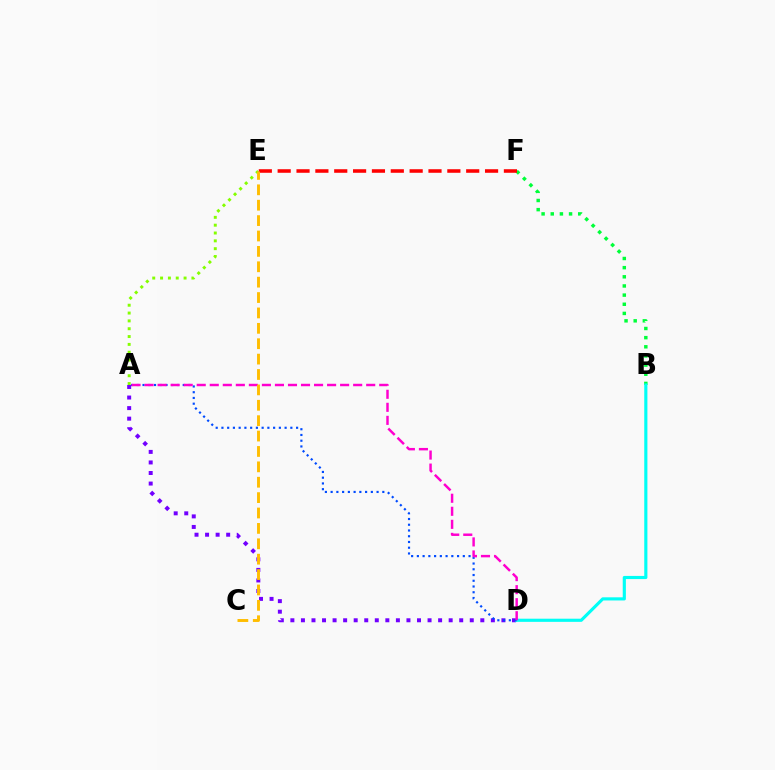{('A', 'D'): [{'color': '#7200ff', 'line_style': 'dotted', 'thickness': 2.87}, {'color': '#004bff', 'line_style': 'dotted', 'thickness': 1.56}, {'color': '#ff00cf', 'line_style': 'dashed', 'thickness': 1.77}], ('B', 'F'): [{'color': '#00ff39', 'line_style': 'dotted', 'thickness': 2.49}], ('B', 'D'): [{'color': '#00fff6', 'line_style': 'solid', 'thickness': 2.26}], ('A', 'E'): [{'color': '#84ff00', 'line_style': 'dotted', 'thickness': 2.13}], ('E', 'F'): [{'color': '#ff0000', 'line_style': 'dashed', 'thickness': 2.56}], ('C', 'E'): [{'color': '#ffbd00', 'line_style': 'dashed', 'thickness': 2.09}]}